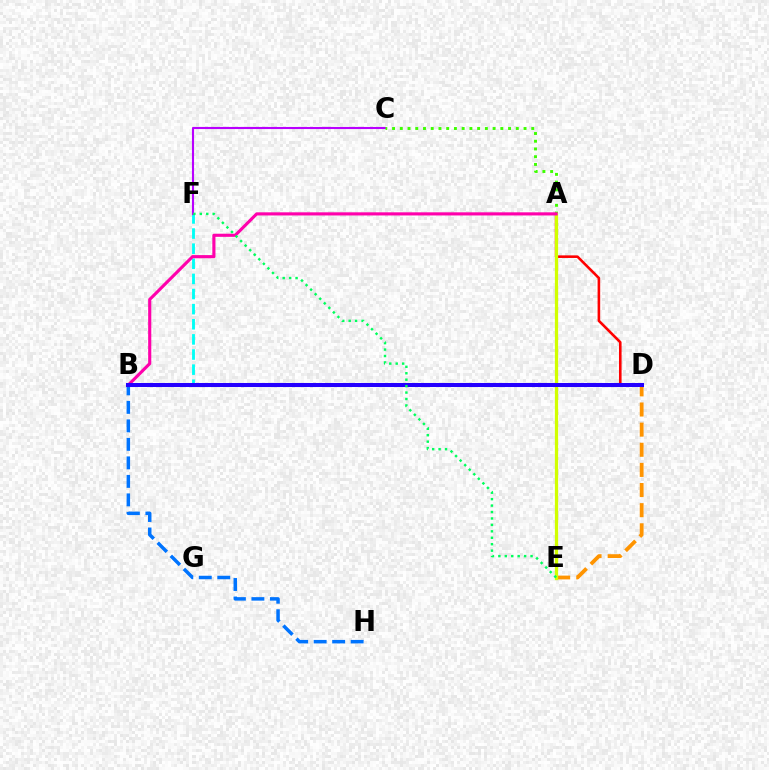{('D', 'E'): [{'color': '#ff9400', 'line_style': 'dashed', 'thickness': 2.74}], ('B', 'H'): [{'color': '#0074ff', 'line_style': 'dashed', 'thickness': 2.51}], ('B', 'F'): [{'color': '#00fff6', 'line_style': 'dashed', 'thickness': 2.05}], ('A', 'D'): [{'color': '#ff0000', 'line_style': 'solid', 'thickness': 1.87}], ('C', 'F'): [{'color': '#b900ff', 'line_style': 'solid', 'thickness': 1.52}], ('A', 'C'): [{'color': '#3dff00', 'line_style': 'dotted', 'thickness': 2.1}], ('A', 'E'): [{'color': '#d1ff00', 'line_style': 'solid', 'thickness': 2.34}], ('A', 'B'): [{'color': '#ff00ac', 'line_style': 'solid', 'thickness': 2.25}], ('B', 'D'): [{'color': '#2500ff', 'line_style': 'solid', 'thickness': 2.9}], ('E', 'F'): [{'color': '#00ff5c', 'line_style': 'dotted', 'thickness': 1.75}]}